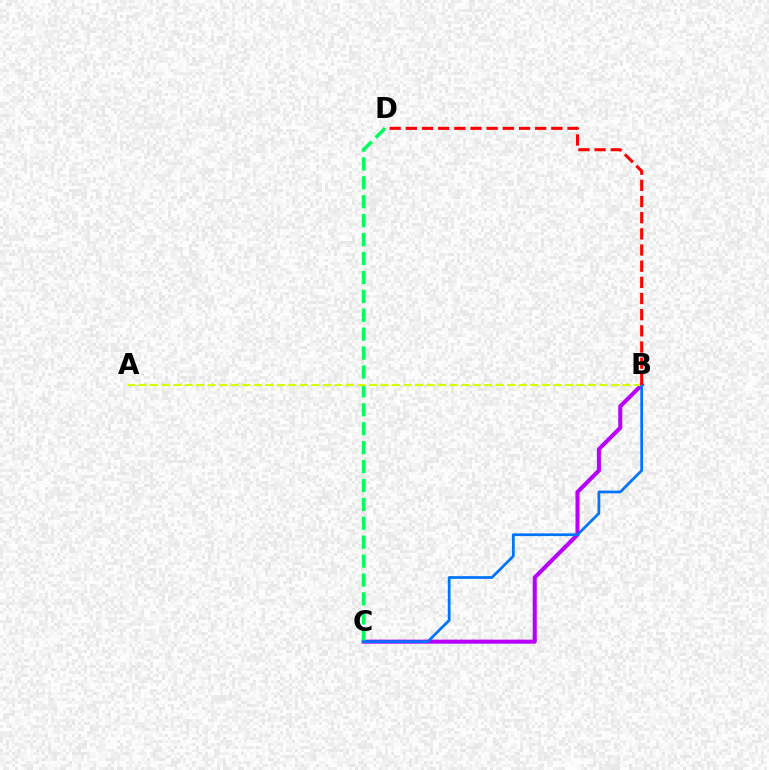{('B', 'C'): [{'color': '#b900ff', 'line_style': 'solid', 'thickness': 2.92}, {'color': '#0074ff', 'line_style': 'solid', 'thickness': 1.97}], ('C', 'D'): [{'color': '#00ff5c', 'line_style': 'dashed', 'thickness': 2.57}], ('A', 'B'): [{'color': '#d1ff00', 'line_style': 'dashed', 'thickness': 1.57}], ('B', 'D'): [{'color': '#ff0000', 'line_style': 'dashed', 'thickness': 2.2}]}